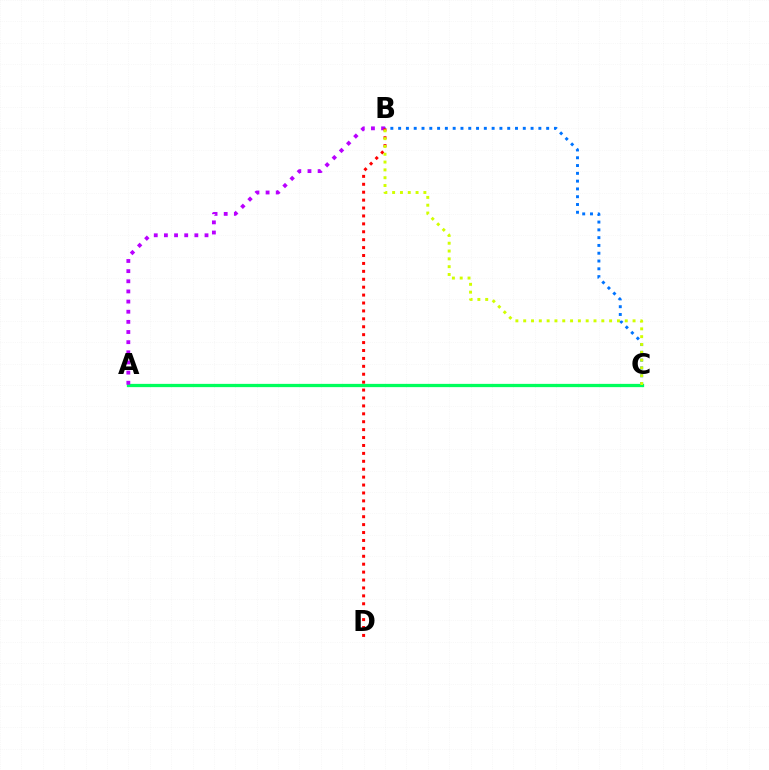{('A', 'C'): [{'color': '#00ff5c', 'line_style': 'solid', 'thickness': 2.35}], ('A', 'B'): [{'color': '#b900ff', 'line_style': 'dotted', 'thickness': 2.76}], ('B', 'C'): [{'color': '#0074ff', 'line_style': 'dotted', 'thickness': 2.12}, {'color': '#d1ff00', 'line_style': 'dotted', 'thickness': 2.12}], ('B', 'D'): [{'color': '#ff0000', 'line_style': 'dotted', 'thickness': 2.15}]}